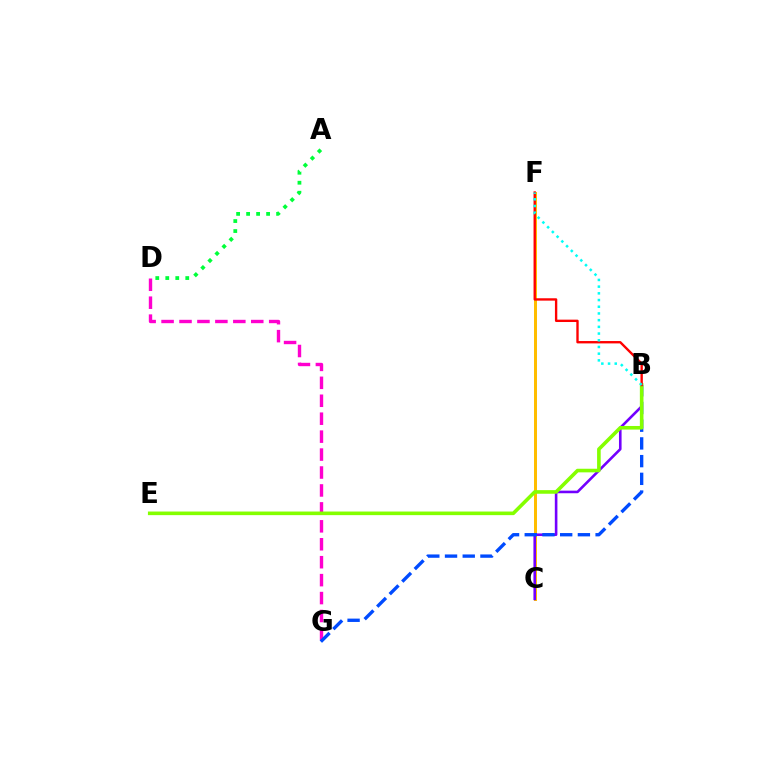{('C', 'F'): [{'color': '#ffbd00', 'line_style': 'solid', 'thickness': 2.16}], ('B', 'C'): [{'color': '#7200ff', 'line_style': 'solid', 'thickness': 1.87}], ('D', 'G'): [{'color': '#ff00cf', 'line_style': 'dashed', 'thickness': 2.44}], ('B', 'G'): [{'color': '#004bff', 'line_style': 'dashed', 'thickness': 2.41}], ('B', 'E'): [{'color': '#84ff00', 'line_style': 'solid', 'thickness': 2.59}], ('B', 'F'): [{'color': '#ff0000', 'line_style': 'solid', 'thickness': 1.7}, {'color': '#00fff6', 'line_style': 'dotted', 'thickness': 1.82}], ('A', 'D'): [{'color': '#00ff39', 'line_style': 'dotted', 'thickness': 2.72}]}